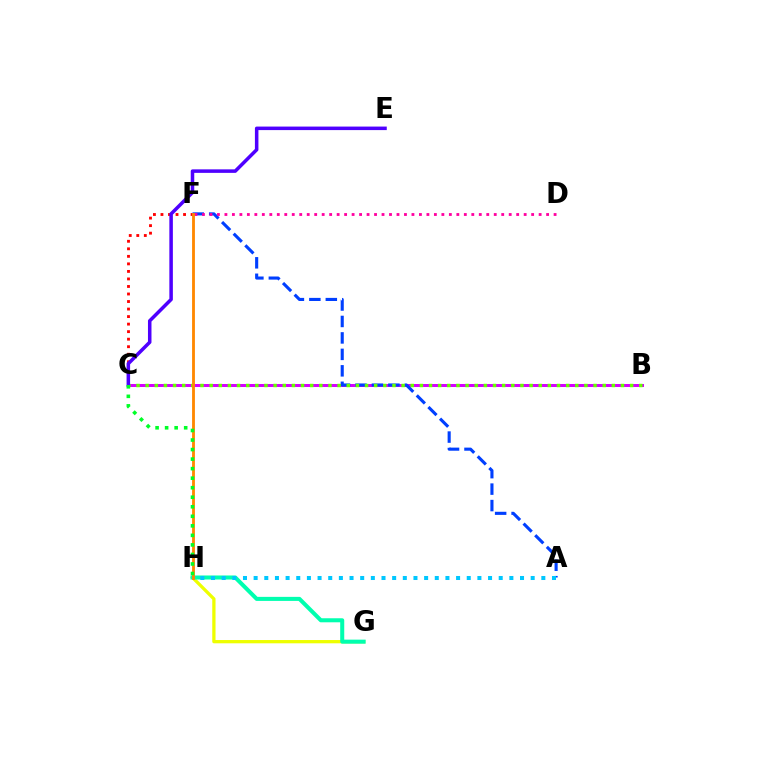{('C', 'F'): [{'color': '#ff0000', 'line_style': 'dotted', 'thickness': 2.05}], ('B', 'C'): [{'color': '#d600ff', 'line_style': 'solid', 'thickness': 2.16}, {'color': '#66ff00', 'line_style': 'dotted', 'thickness': 2.48}], ('A', 'F'): [{'color': '#003fff', 'line_style': 'dashed', 'thickness': 2.24}], ('G', 'H'): [{'color': '#eeff00', 'line_style': 'solid', 'thickness': 2.36}, {'color': '#00ffaf', 'line_style': 'solid', 'thickness': 2.91}], ('D', 'F'): [{'color': '#ff00a0', 'line_style': 'dotted', 'thickness': 2.03}], ('A', 'H'): [{'color': '#00c7ff', 'line_style': 'dotted', 'thickness': 2.9}], ('C', 'E'): [{'color': '#4f00ff', 'line_style': 'solid', 'thickness': 2.53}], ('F', 'H'): [{'color': '#ff8800', 'line_style': 'solid', 'thickness': 2.04}], ('C', 'H'): [{'color': '#00ff27', 'line_style': 'dotted', 'thickness': 2.59}]}